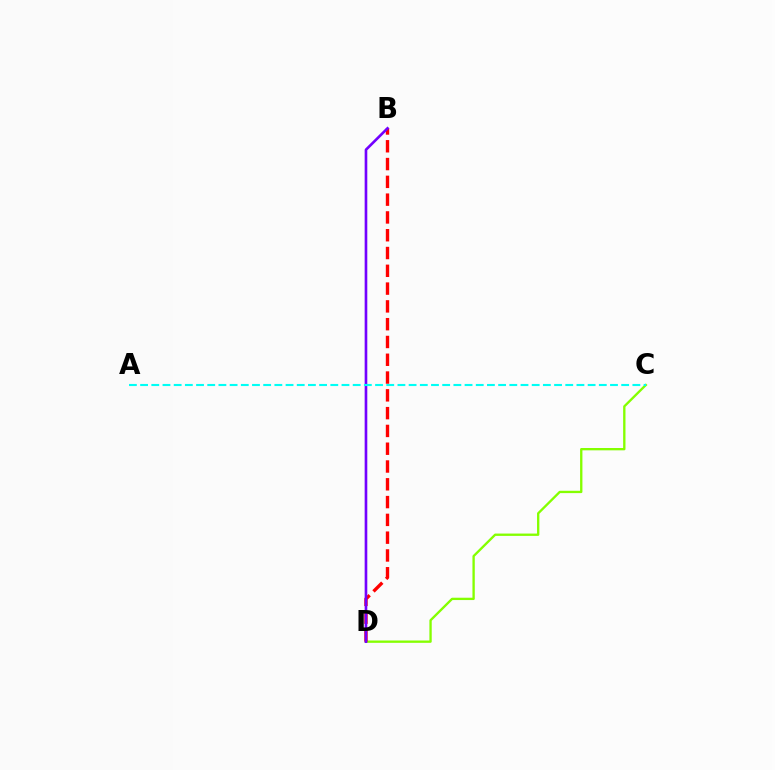{('C', 'D'): [{'color': '#84ff00', 'line_style': 'solid', 'thickness': 1.68}], ('B', 'D'): [{'color': '#ff0000', 'line_style': 'dashed', 'thickness': 2.42}, {'color': '#7200ff', 'line_style': 'solid', 'thickness': 1.9}], ('A', 'C'): [{'color': '#00fff6', 'line_style': 'dashed', 'thickness': 1.52}]}